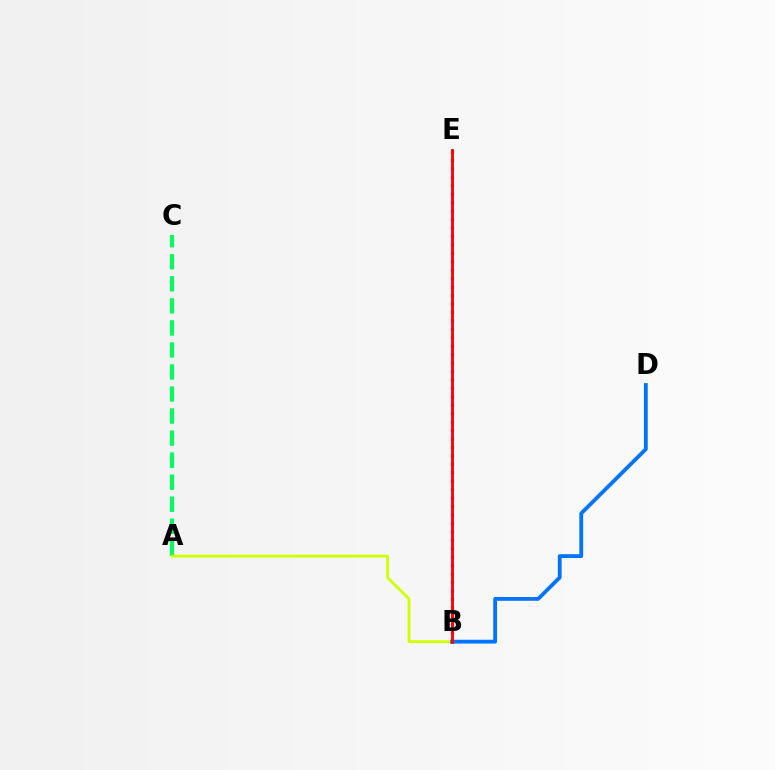{('A', 'C'): [{'color': '#00ff5c', 'line_style': 'dashed', 'thickness': 2.99}], ('A', 'B'): [{'color': '#d1ff00', 'line_style': 'solid', 'thickness': 2.02}], ('B', 'E'): [{'color': '#b900ff', 'line_style': 'dotted', 'thickness': 2.29}, {'color': '#ff0000', 'line_style': 'solid', 'thickness': 2.05}], ('B', 'D'): [{'color': '#0074ff', 'line_style': 'solid', 'thickness': 2.75}]}